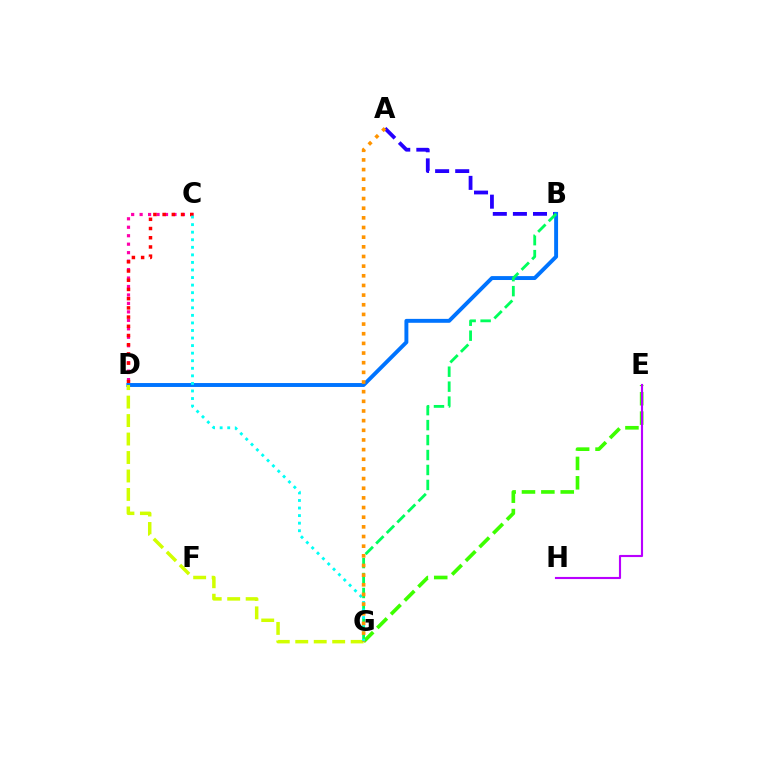{('C', 'D'): [{'color': '#ff00ac', 'line_style': 'dotted', 'thickness': 2.3}, {'color': '#ff0000', 'line_style': 'dotted', 'thickness': 2.5}], ('A', 'B'): [{'color': '#2500ff', 'line_style': 'dashed', 'thickness': 2.73}], ('B', 'D'): [{'color': '#0074ff', 'line_style': 'solid', 'thickness': 2.82}], ('B', 'G'): [{'color': '#00ff5c', 'line_style': 'dashed', 'thickness': 2.03}], ('E', 'G'): [{'color': '#3dff00', 'line_style': 'dashed', 'thickness': 2.63}], ('D', 'G'): [{'color': '#d1ff00', 'line_style': 'dashed', 'thickness': 2.51}], ('C', 'G'): [{'color': '#00fff6', 'line_style': 'dotted', 'thickness': 2.05}], ('A', 'G'): [{'color': '#ff9400', 'line_style': 'dotted', 'thickness': 2.62}], ('E', 'H'): [{'color': '#b900ff', 'line_style': 'solid', 'thickness': 1.53}]}